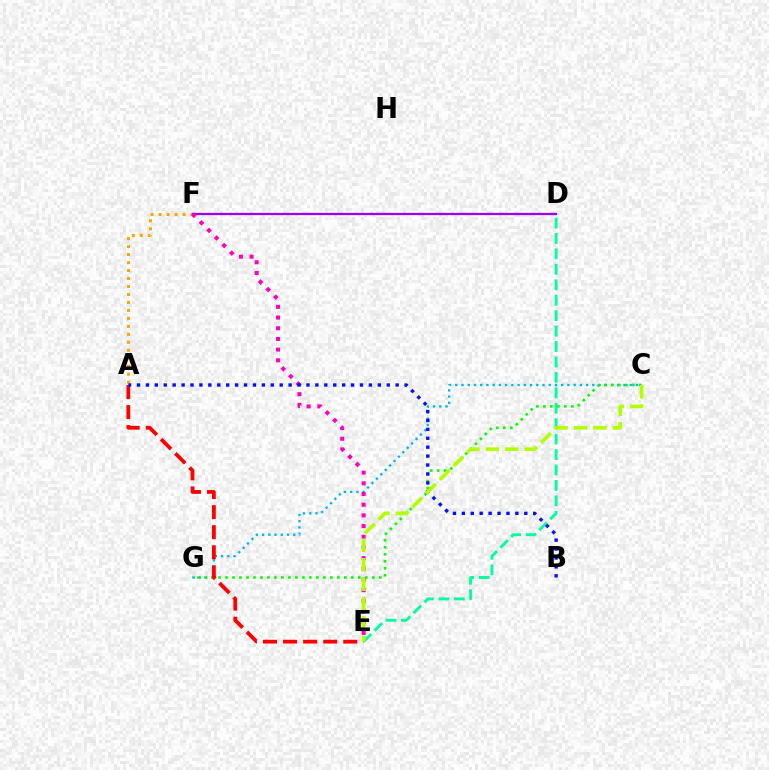{('A', 'F'): [{'color': '#ffa500', 'line_style': 'dotted', 'thickness': 2.17}], ('C', 'G'): [{'color': '#00b5ff', 'line_style': 'dotted', 'thickness': 1.69}, {'color': '#08ff00', 'line_style': 'dotted', 'thickness': 1.9}], ('A', 'E'): [{'color': '#ff0000', 'line_style': 'dashed', 'thickness': 2.73}], ('D', 'E'): [{'color': '#00ff9d', 'line_style': 'dashed', 'thickness': 2.1}], ('D', 'F'): [{'color': '#9b00ff', 'line_style': 'solid', 'thickness': 1.63}], ('E', 'F'): [{'color': '#ff00bd', 'line_style': 'dotted', 'thickness': 2.9}], ('A', 'B'): [{'color': '#0010ff', 'line_style': 'dotted', 'thickness': 2.42}], ('C', 'E'): [{'color': '#b3ff00', 'line_style': 'dashed', 'thickness': 2.64}]}